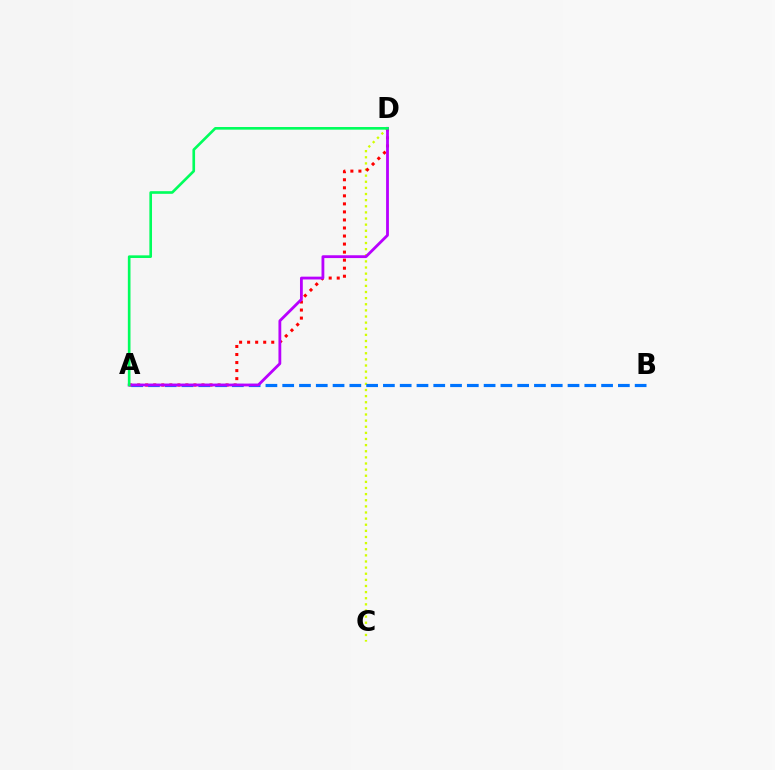{('C', 'D'): [{'color': '#d1ff00', 'line_style': 'dotted', 'thickness': 1.66}], ('A', 'D'): [{'color': '#ff0000', 'line_style': 'dotted', 'thickness': 2.18}, {'color': '#b900ff', 'line_style': 'solid', 'thickness': 2.02}, {'color': '#00ff5c', 'line_style': 'solid', 'thickness': 1.91}], ('A', 'B'): [{'color': '#0074ff', 'line_style': 'dashed', 'thickness': 2.28}]}